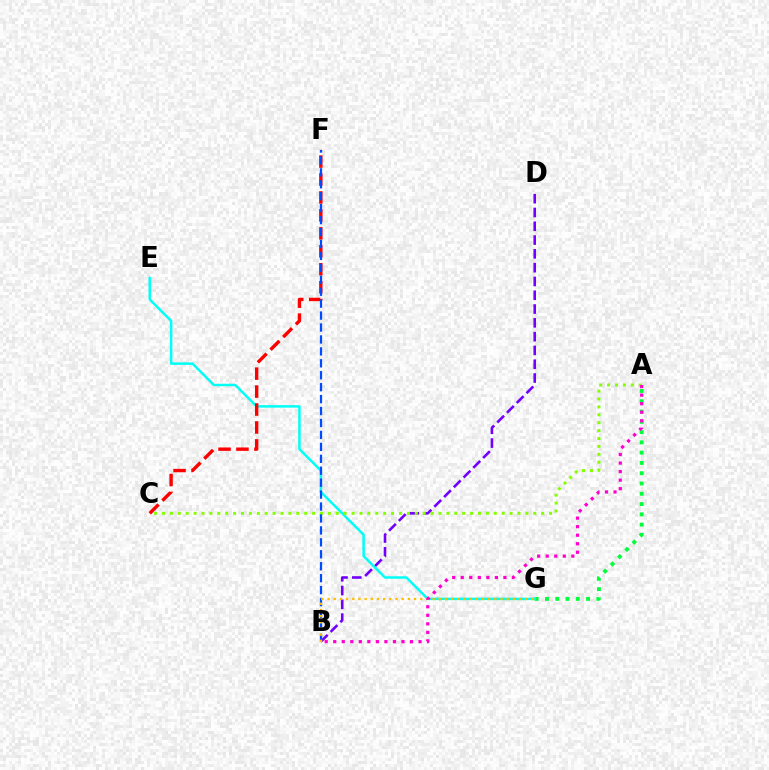{('B', 'D'): [{'color': '#7200ff', 'line_style': 'dashed', 'thickness': 1.87}], ('A', 'G'): [{'color': '#00ff39', 'line_style': 'dotted', 'thickness': 2.79}], ('E', 'G'): [{'color': '#00fff6', 'line_style': 'solid', 'thickness': 1.79}], ('A', 'C'): [{'color': '#84ff00', 'line_style': 'dotted', 'thickness': 2.15}], ('C', 'F'): [{'color': '#ff0000', 'line_style': 'dashed', 'thickness': 2.44}], ('B', 'F'): [{'color': '#004bff', 'line_style': 'dashed', 'thickness': 1.62}], ('B', 'G'): [{'color': '#ffbd00', 'line_style': 'dotted', 'thickness': 1.68}], ('A', 'B'): [{'color': '#ff00cf', 'line_style': 'dotted', 'thickness': 2.32}]}